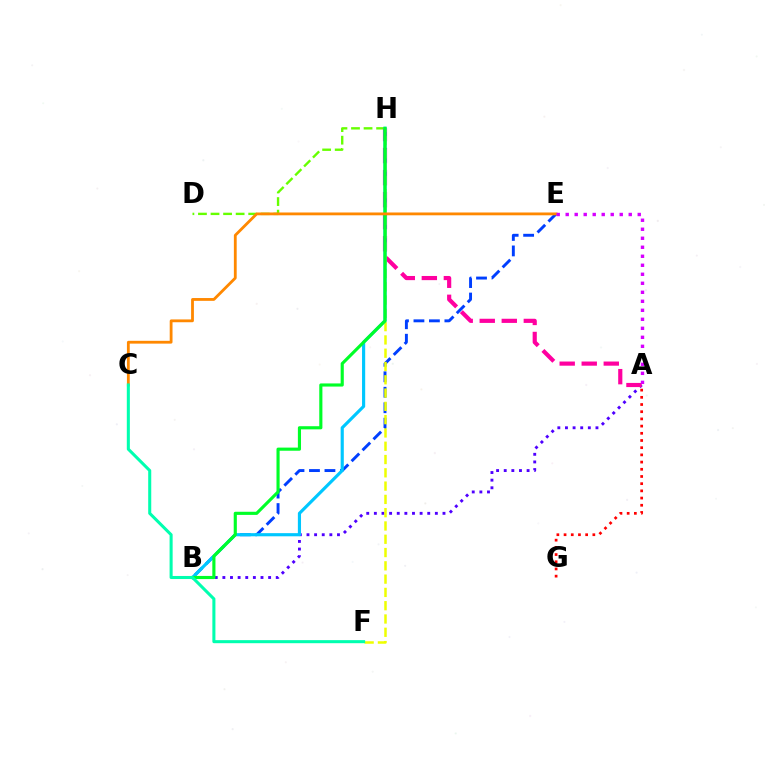{('A', 'B'): [{'color': '#4f00ff', 'line_style': 'dotted', 'thickness': 2.07}], ('D', 'H'): [{'color': '#66ff00', 'line_style': 'dashed', 'thickness': 1.71}], ('B', 'E'): [{'color': '#003fff', 'line_style': 'dashed', 'thickness': 2.1}], ('A', 'H'): [{'color': '#ff00a0', 'line_style': 'dashed', 'thickness': 2.99}], ('F', 'H'): [{'color': '#eeff00', 'line_style': 'dashed', 'thickness': 1.81}], ('B', 'H'): [{'color': '#00c7ff', 'line_style': 'solid', 'thickness': 2.27}, {'color': '#00ff27', 'line_style': 'solid', 'thickness': 2.26}], ('C', 'E'): [{'color': '#ff8800', 'line_style': 'solid', 'thickness': 2.02}], ('C', 'F'): [{'color': '#00ffaf', 'line_style': 'solid', 'thickness': 2.2}], ('A', 'G'): [{'color': '#ff0000', 'line_style': 'dotted', 'thickness': 1.96}], ('A', 'E'): [{'color': '#d600ff', 'line_style': 'dotted', 'thickness': 2.45}]}